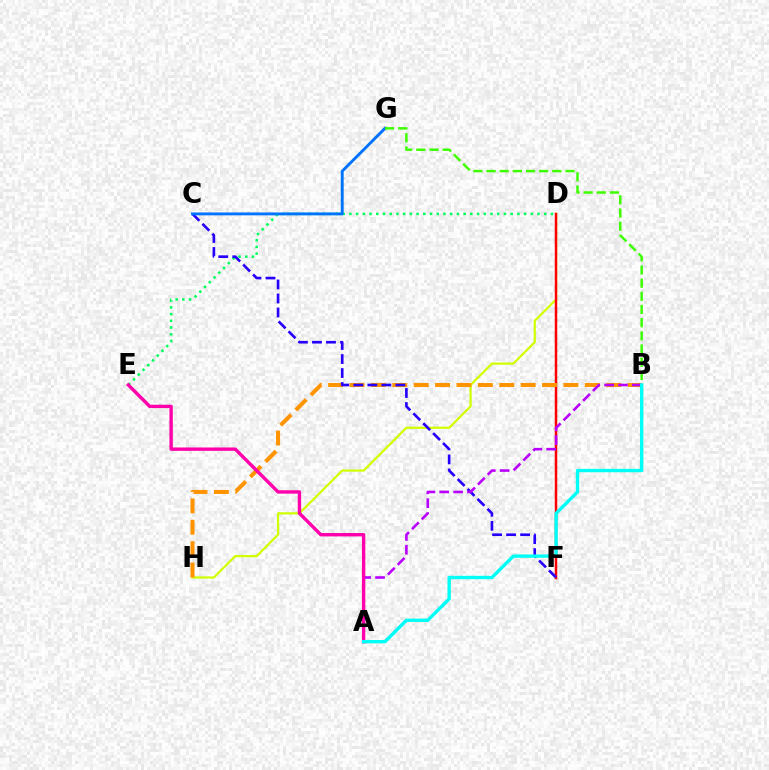{('D', 'H'): [{'color': '#d1ff00', 'line_style': 'solid', 'thickness': 1.6}], ('D', 'F'): [{'color': '#ff0000', 'line_style': 'solid', 'thickness': 1.79}], ('D', 'E'): [{'color': '#00ff5c', 'line_style': 'dotted', 'thickness': 1.83}], ('B', 'H'): [{'color': '#ff9400', 'line_style': 'dashed', 'thickness': 2.91}], ('C', 'F'): [{'color': '#2500ff', 'line_style': 'dashed', 'thickness': 1.9}], ('A', 'B'): [{'color': '#b900ff', 'line_style': 'dashed', 'thickness': 1.88}, {'color': '#00fff6', 'line_style': 'solid', 'thickness': 2.43}], ('C', 'G'): [{'color': '#0074ff', 'line_style': 'solid', 'thickness': 2.09}], ('A', 'E'): [{'color': '#ff00ac', 'line_style': 'solid', 'thickness': 2.44}], ('B', 'G'): [{'color': '#3dff00', 'line_style': 'dashed', 'thickness': 1.79}]}